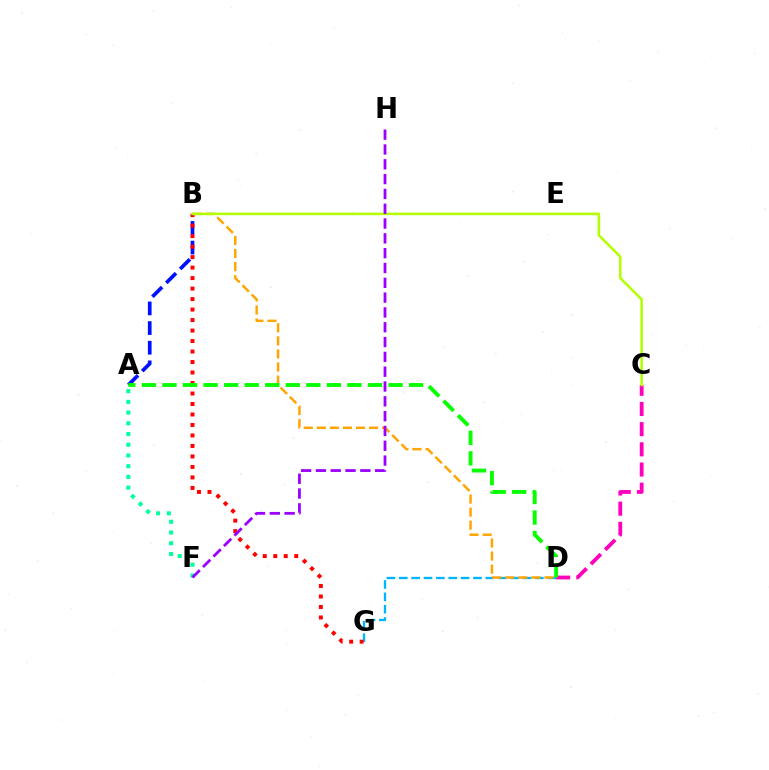{('D', 'G'): [{'color': '#00b5ff', 'line_style': 'dashed', 'thickness': 1.68}], ('C', 'D'): [{'color': '#ff00bd', 'line_style': 'dashed', 'thickness': 2.74}], ('A', 'B'): [{'color': '#0010ff', 'line_style': 'dashed', 'thickness': 2.67}], ('A', 'F'): [{'color': '#00ff9d', 'line_style': 'dotted', 'thickness': 2.91}], ('B', 'G'): [{'color': '#ff0000', 'line_style': 'dotted', 'thickness': 2.85}], ('B', 'D'): [{'color': '#ffa500', 'line_style': 'dashed', 'thickness': 1.78}], ('B', 'C'): [{'color': '#b3ff00', 'line_style': 'solid', 'thickness': 1.81}], ('F', 'H'): [{'color': '#9b00ff', 'line_style': 'dashed', 'thickness': 2.01}], ('A', 'D'): [{'color': '#08ff00', 'line_style': 'dashed', 'thickness': 2.79}]}